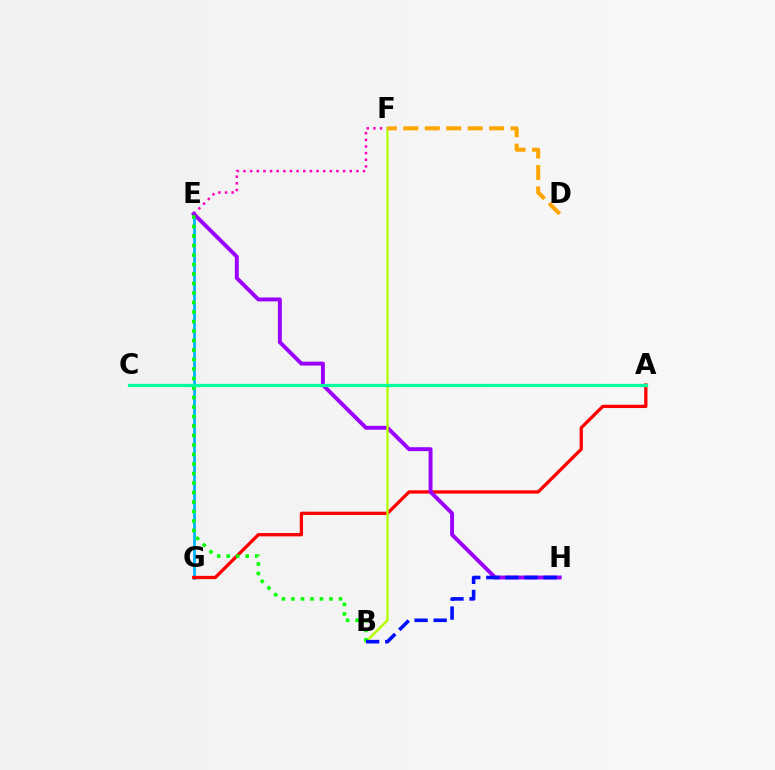{('E', 'F'): [{'color': '#ff00bd', 'line_style': 'dotted', 'thickness': 1.8}], ('E', 'G'): [{'color': '#00b5ff', 'line_style': 'solid', 'thickness': 2.03}], ('A', 'G'): [{'color': '#ff0000', 'line_style': 'solid', 'thickness': 2.37}], ('E', 'H'): [{'color': '#9b00ff', 'line_style': 'solid', 'thickness': 2.82}], ('B', 'F'): [{'color': '#b3ff00', 'line_style': 'solid', 'thickness': 1.73}], ('B', 'E'): [{'color': '#08ff00', 'line_style': 'dotted', 'thickness': 2.58}], ('D', 'F'): [{'color': '#ffa500', 'line_style': 'dashed', 'thickness': 2.91}], ('B', 'H'): [{'color': '#0010ff', 'line_style': 'dashed', 'thickness': 2.59}], ('A', 'C'): [{'color': '#00ff9d', 'line_style': 'solid', 'thickness': 2.33}]}